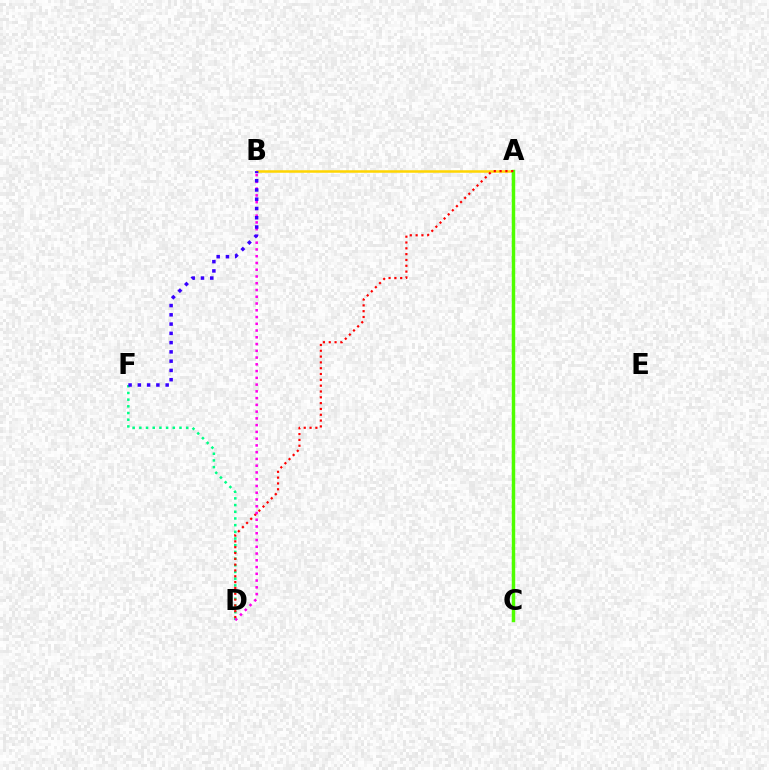{('A', 'B'): [{'color': '#ffd500', 'line_style': 'solid', 'thickness': 1.81}], ('A', 'C'): [{'color': '#009eff', 'line_style': 'dotted', 'thickness': 1.51}, {'color': '#4fff00', 'line_style': 'solid', 'thickness': 2.48}], ('D', 'F'): [{'color': '#00ff86', 'line_style': 'dotted', 'thickness': 1.82}], ('A', 'D'): [{'color': '#ff0000', 'line_style': 'dotted', 'thickness': 1.58}], ('B', 'D'): [{'color': '#ff00ed', 'line_style': 'dotted', 'thickness': 1.84}], ('B', 'F'): [{'color': '#3700ff', 'line_style': 'dotted', 'thickness': 2.52}]}